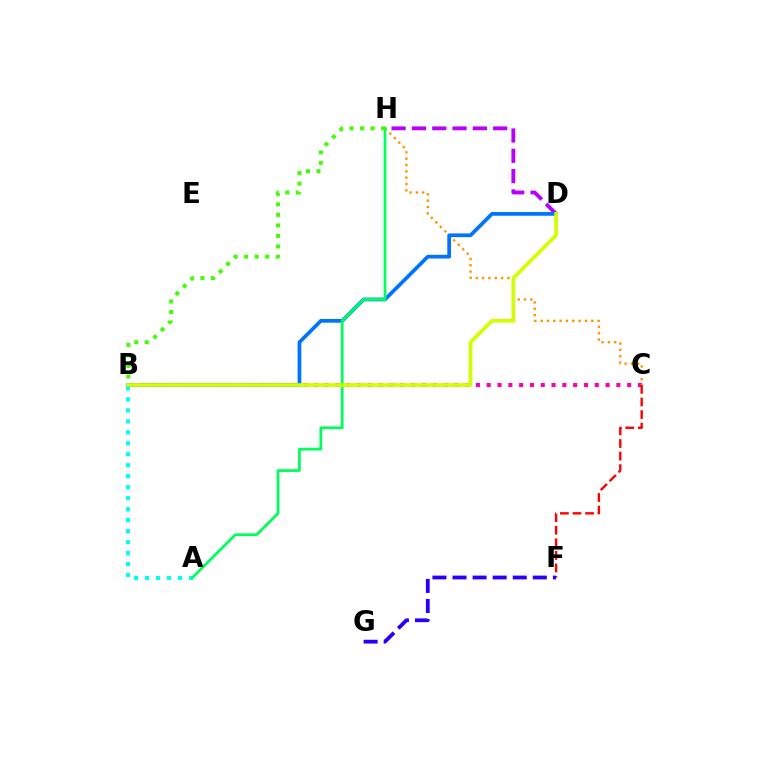{('B', 'C'): [{'color': '#ff00ac', 'line_style': 'dotted', 'thickness': 2.93}], ('C', 'F'): [{'color': '#ff0000', 'line_style': 'dashed', 'thickness': 1.71}], ('C', 'H'): [{'color': '#ff9400', 'line_style': 'dotted', 'thickness': 1.72}], ('D', 'H'): [{'color': '#b900ff', 'line_style': 'dashed', 'thickness': 2.76}], ('B', 'D'): [{'color': '#0074ff', 'line_style': 'solid', 'thickness': 2.69}, {'color': '#d1ff00', 'line_style': 'solid', 'thickness': 2.66}], ('F', 'G'): [{'color': '#2500ff', 'line_style': 'dashed', 'thickness': 2.73}], ('A', 'B'): [{'color': '#00fff6', 'line_style': 'dotted', 'thickness': 2.98}], ('A', 'H'): [{'color': '#00ff5c', 'line_style': 'solid', 'thickness': 1.99}], ('B', 'H'): [{'color': '#3dff00', 'line_style': 'dotted', 'thickness': 2.86}]}